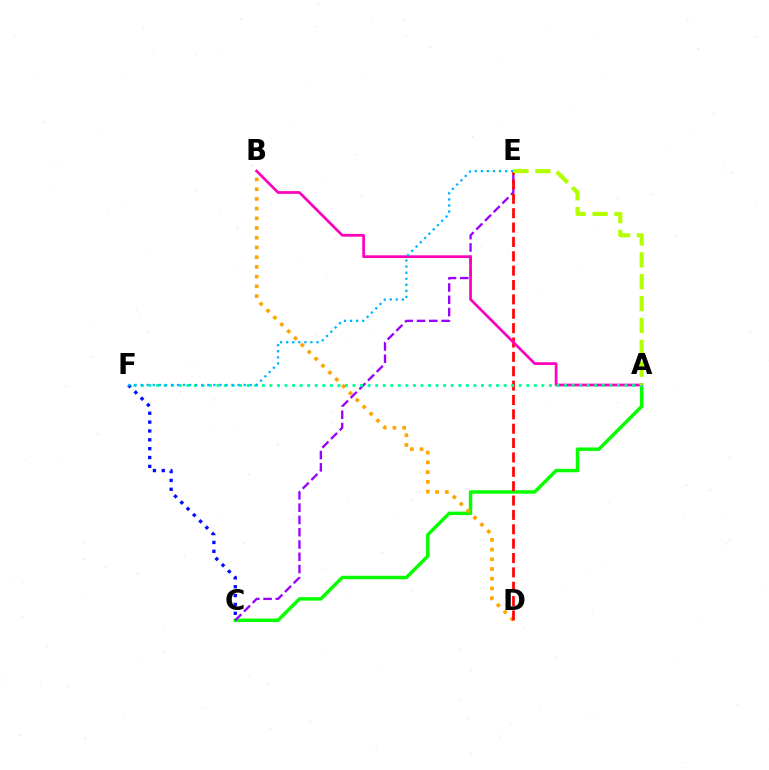{('A', 'C'): [{'color': '#08ff00', 'line_style': 'solid', 'thickness': 2.49}], ('C', 'F'): [{'color': '#0010ff', 'line_style': 'dotted', 'thickness': 2.41}], ('B', 'D'): [{'color': '#ffa500', 'line_style': 'dotted', 'thickness': 2.64}], ('C', 'E'): [{'color': '#9b00ff', 'line_style': 'dashed', 'thickness': 1.67}], ('D', 'E'): [{'color': '#ff0000', 'line_style': 'dashed', 'thickness': 1.95}], ('A', 'B'): [{'color': '#ff00bd', 'line_style': 'solid', 'thickness': 1.96}], ('A', 'F'): [{'color': '#00ff9d', 'line_style': 'dotted', 'thickness': 2.05}], ('E', 'F'): [{'color': '#00b5ff', 'line_style': 'dotted', 'thickness': 1.65}], ('A', 'E'): [{'color': '#b3ff00', 'line_style': 'dashed', 'thickness': 2.97}]}